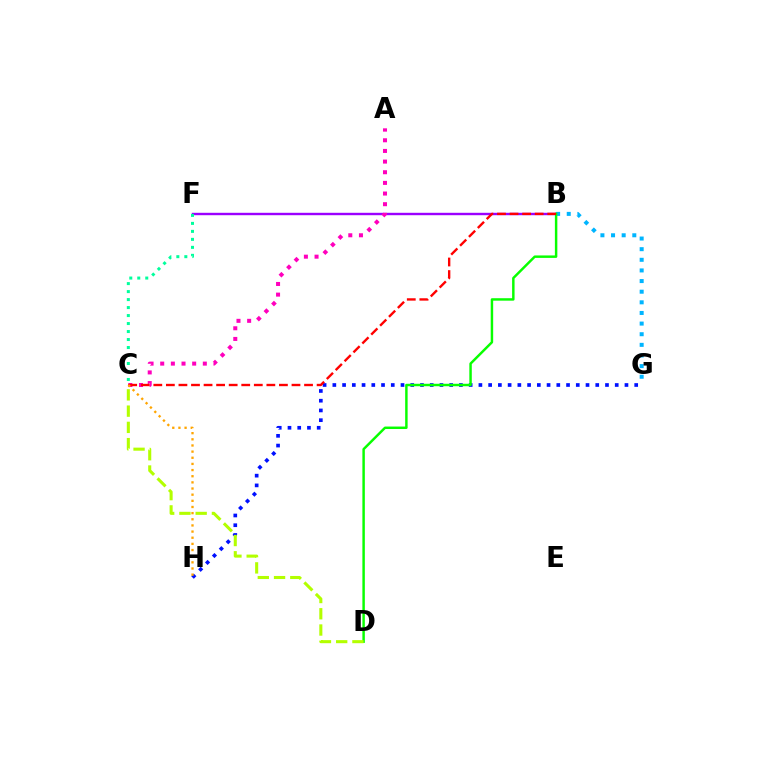{('G', 'H'): [{'color': '#0010ff', 'line_style': 'dotted', 'thickness': 2.65}], ('B', 'F'): [{'color': '#9b00ff', 'line_style': 'solid', 'thickness': 1.74}], ('B', 'G'): [{'color': '#00b5ff', 'line_style': 'dotted', 'thickness': 2.89}], ('B', 'D'): [{'color': '#08ff00', 'line_style': 'solid', 'thickness': 1.77}], ('C', 'F'): [{'color': '#00ff9d', 'line_style': 'dotted', 'thickness': 2.17}], ('A', 'C'): [{'color': '#ff00bd', 'line_style': 'dotted', 'thickness': 2.89}], ('C', 'D'): [{'color': '#b3ff00', 'line_style': 'dashed', 'thickness': 2.21}], ('B', 'C'): [{'color': '#ff0000', 'line_style': 'dashed', 'thickness': 1.71}], ('C', 'H'): [{'color': '#ffa500', 'line_style': 'dotted', 'thickness': 1.67}]}